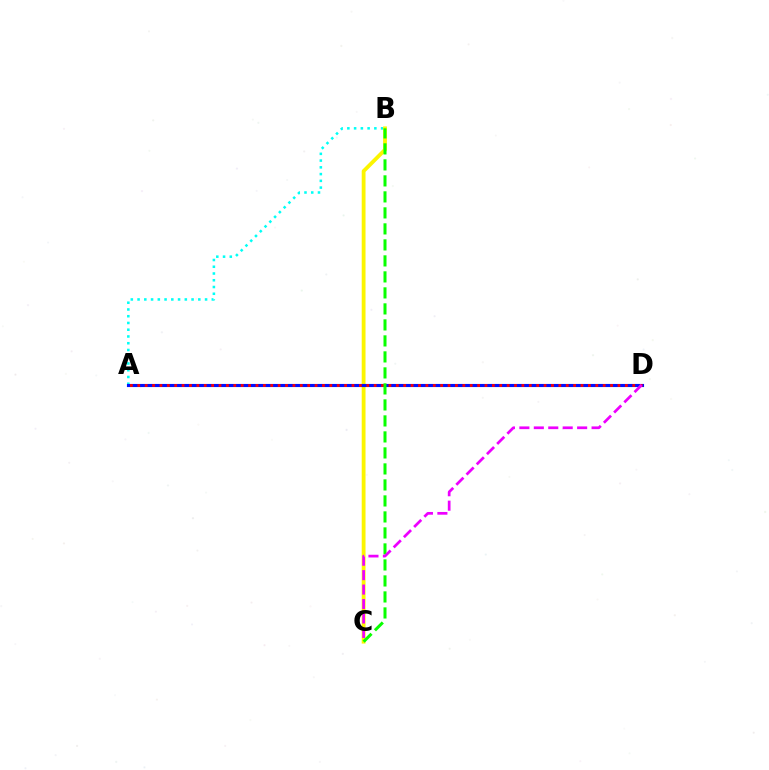{('A', 'B'): [{'color': '#00fff6', 'line_style': 'dotted', 'thickness': 1.83}], ('B', 'C'): [{'color': '#fcf500', 'line_style': 'solid', 'thickness': 2.75}, {'color': '#08ff00', 'line_style': 'dashed', 'thickness': 2.17}], ('A', 'D'): [{'color': '#0010ff', 'line_style': 'solid', 'thickness': 2.24}, {'color': '#ff0000', 'line_style': 'dotted', 'thickness': 2.01}], ('C', 'D'): [{'color': '#ee00ff', 'line_style': 'dashed', 'thickness': 1.96}]}